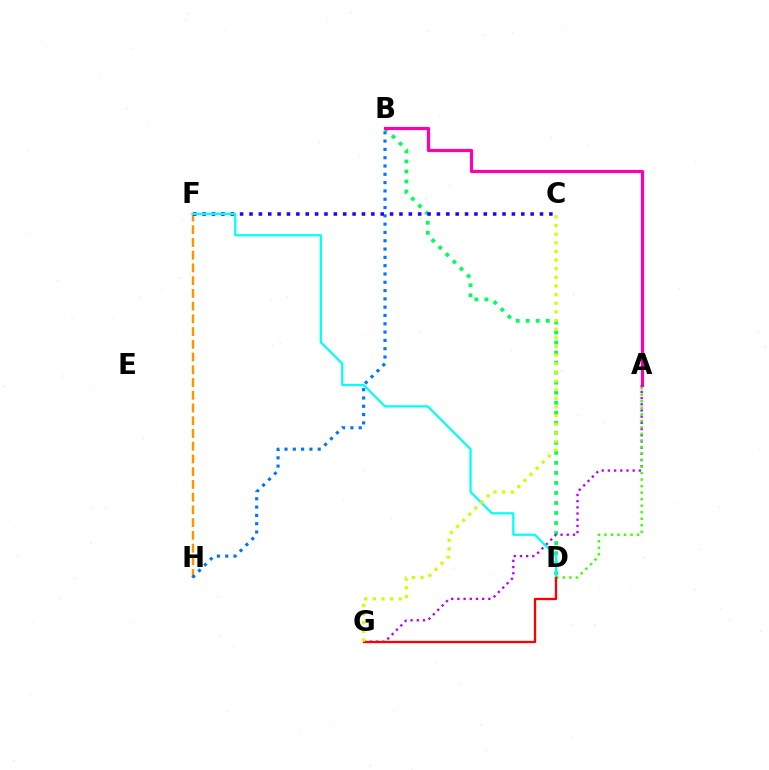{('F', 'H'): [{'color': '#ff9400', 'line_style': 'dashed', 'thickness': 1.73}], ('B', 'H'): [{'color': '#0074ff', 'line_style': 'dotted', 'thickness': 2.26}], ('B', 'D'): [{'color': '#00ff5c', 'line_style': 'dotted', 'thickness': 2.72}], ('A', 'B'): [{'color': '#ff00ac', 'line_style': 'solid', 'thickness': 2.3}], ('A', 'G'): [{'color': '#b900ff', 'line_style': 'dotted', 'thickness': 1.68}], ('C', 'F'): [{'color': '#2500ff', 'line_style': 'dotted', 'thickness': 2.55}], ('D', 'F'): [{'color': '#00fff6', 'line_style': 'solid', 'thickness': 1.61}], ('A', 'D'): [{'color': '#3dff00', 'line_style': 'dotted', 'thickness': 1.77}], ('D', 'G'): [{'color': '#ff0000', 'line_style': 'solid', 'thickness': 1.65}], ('C', 'G'): [{'color': '#d1ff00', 'line_style': 'dotted', 'thickness': 2.35}]}